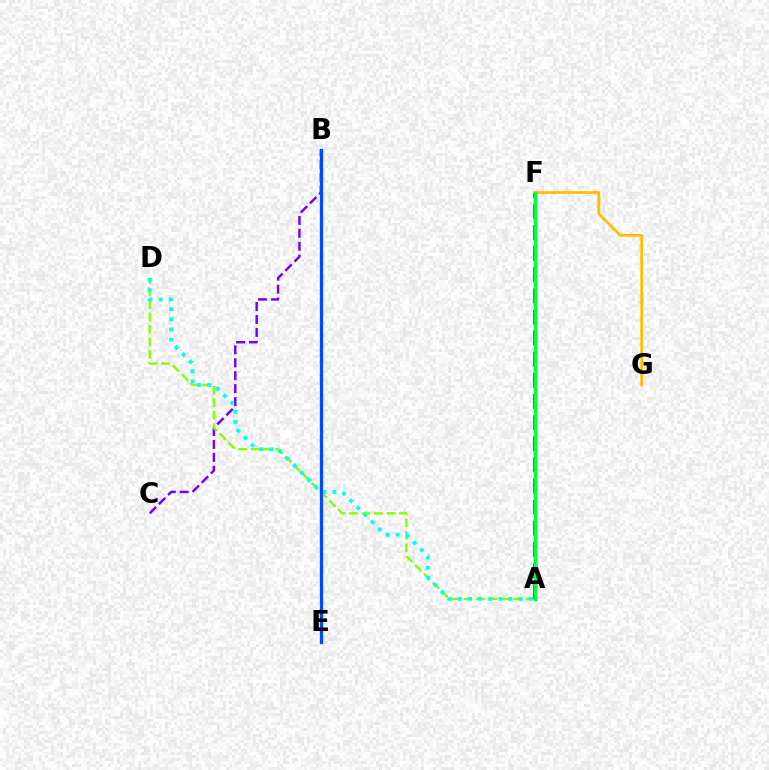{('B', 'C'): [{'color': '#7200ff', 'line_style': 'dashed', 'thickness': 1.76}], ('A', 'F'): [{'color': '#ff0000', 'line_style': 'dashed', 'thickness': 2.33}, {'color': '#ff00cf', 'line_style': 'dashed', 'thickness': 2.87}, {'color': '#00ff39', 'line_style': 'solid', 'thickness': 2.4}], ('A', 'D'): [{'color': '#84ff00', 'line_style': 'dashed', 'thickness': 1.7}, {'color': '#00fff6', 'line_style': 'dotted', 'thickness': 2.75}], ('B', 'E'): [{'color': '#004bff', 'line_style': 'solid', 'thickness': 2.37}], ('F', 'G'): [{'color': '#ffbd00', 'line_style': 'solid', 'thickness': 1.95}]}